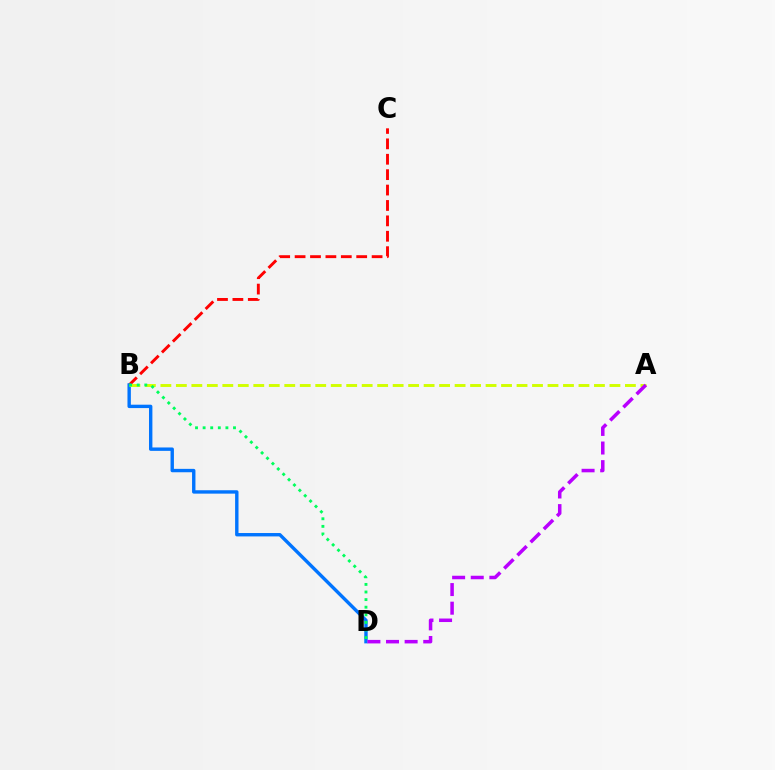{('B', 'C'): [{'color': '#ff0000', 'line_style': 'dashed', 'thickness': 2.09}], ('B', 'D'): [{'color': '#0074ff', 'line_style': 'solid', 'thickness': 2.44}, {'color': '#00ff5c', 'line_style': 'dotted', 'thickness': 2.06}], ('A', 'B'): [{'color': '#d1ff00', 'line_style': 'dashed', 'thickness': 2.1}], ('A', 'D'): [{'color': '#b900ff', 'line_style': 'dashed', 'thickness': 2.53}]}